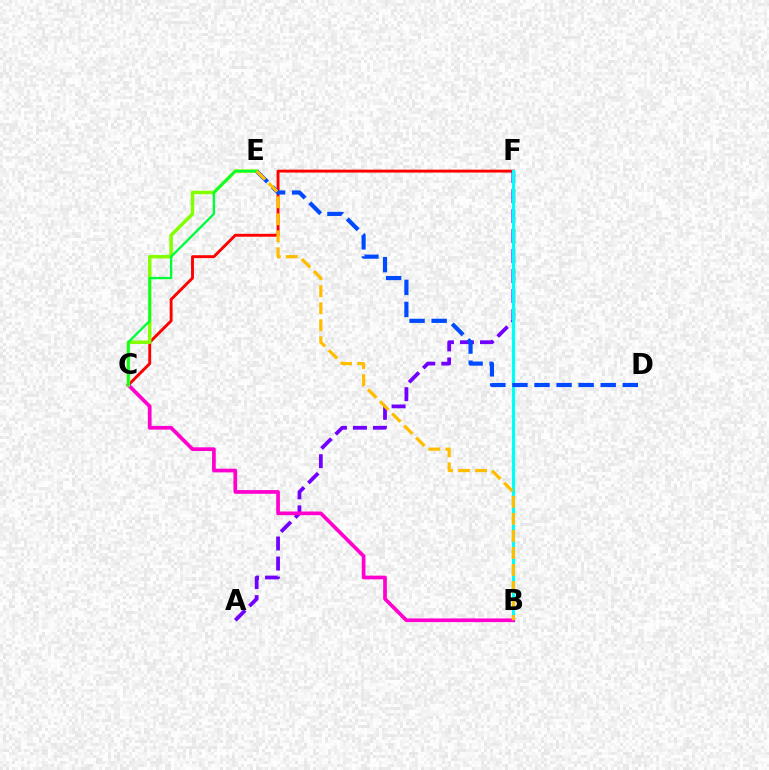{('C', 'F'): [{'color': '#ff0000', 'line_style': 'solid', 'thickness': 2.09}], ('A', 'F'): [{'color': '#7200ff', 'line_style': 'dashed', 'thickness': 2.72}], ('B', 'F'): [{'color': '#00fff6', 'line_style': 'solid', 'thickness': 2.31}], ('B', 'C'): [{'color': '#ff00cf', 'line_style': 'solid', 'thickness': 2.67}], ('C', 'E'): [{'color': '#84ff00', 'line_style': 'solid', 'thickness': 2.52}, {'color': '#00ff39', 'line_style': 'solid', 'thickness': 1.69}], ('D', 'E'): [{'color': '#004bff', 'line_style': 'dashed', 'thickness': 3.0}], ('B', 'E'): [{'color': '#ffbd00', 'line_style': 'dashed', 'thickness': 2.31}]}